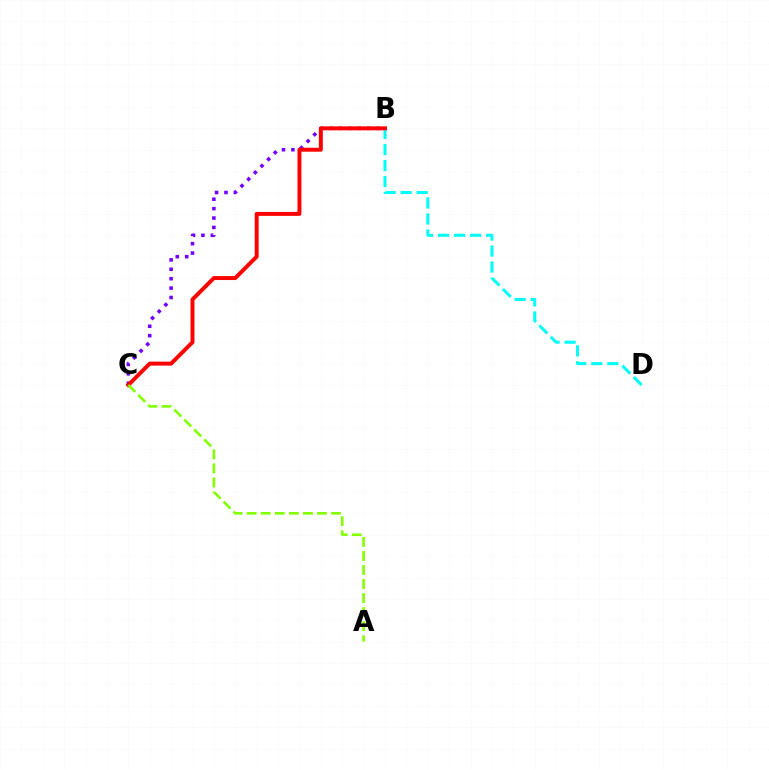{('B', 'C'): [{'color': '#7200ff', 'line_style': 'dotted', 'thickness': 2.56}, {'color': '#ff0000', 'line_style': 'solid', 'thickness': 2.84}], ('B', 'D'): [{'color': '#00fff6', 'line_style': 'dashed', 'thickness': 2.18}], ('A', 'C'): [{'color': '#84ff00', 'line_style': 'dashed', 'thickness': 1.91}]}